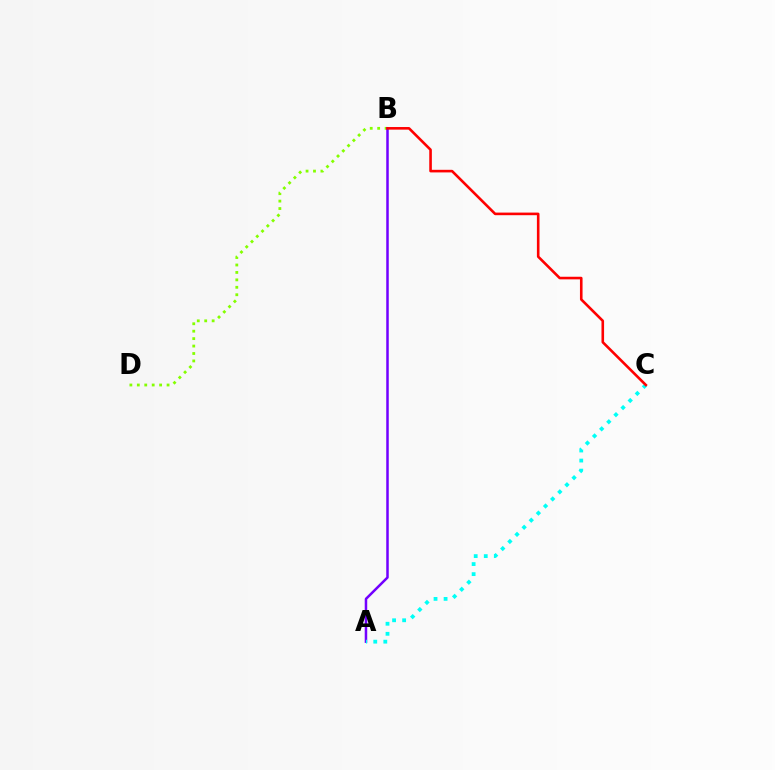{('B', 'D'): [{'color': '#84ff00', 'line_style': 'dotted', 'thickness': 2.02}], ('A', 'B'): [{'color': '#7200ff', 'line_style': 'solid', 'thickness': 1.8}], ('A', 'C'): [{'color': '#00fff6', 'line_style': 'dotted', 'thickness': 2.73}], ('B', 'C'): [{'color': '#ff0000', 'line_style': 'solid', 'thickness': 1.87}]}